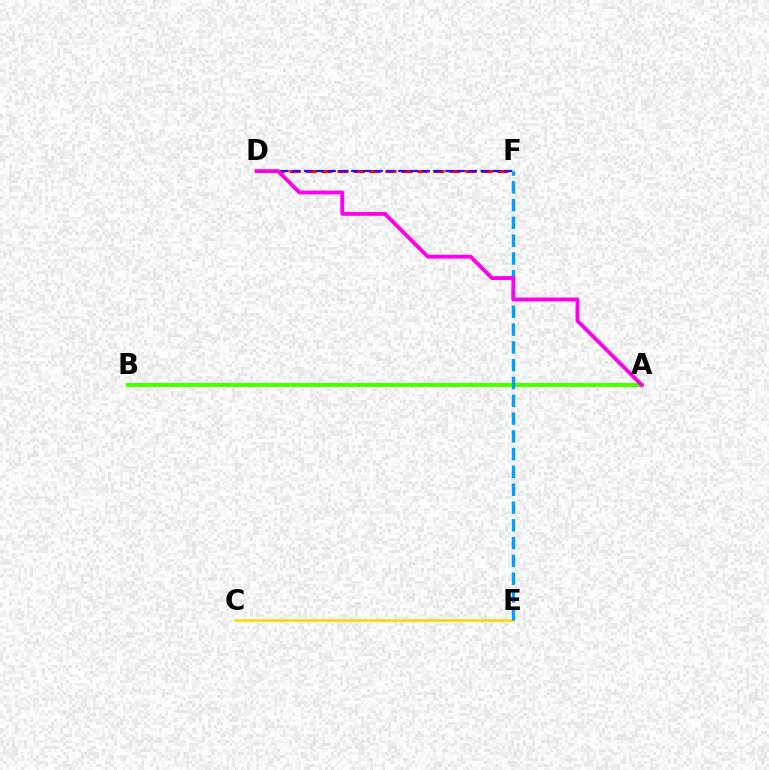{('A', 'B'): [{'color': '#00ff86', 'line_style': 'dotted', 'thickness': 2.3}, {'color': '#4fff00', 'line_style': 'solid', 'thickness': 2.91}], ('D', 'F'): [{'color': '#ff0000', 'line_style': 'dashed', 'thickness': 2.17}, {'color': '#3700ff', 'line_style': 'dashed', 'thickness': 1.6}], ('C', 'E'): [{'color': '#ffd500', 'line_style': 'solid', 'thickness': 1.8}], ('E', 'F'): [{'color': '#009eff', 'line_style': 'dashed', 'thickness': 2.42}], ('A', 'D'): [{'color': '#ff00ed', 'line_style': 'solid', 'thickness': 2.79}]}